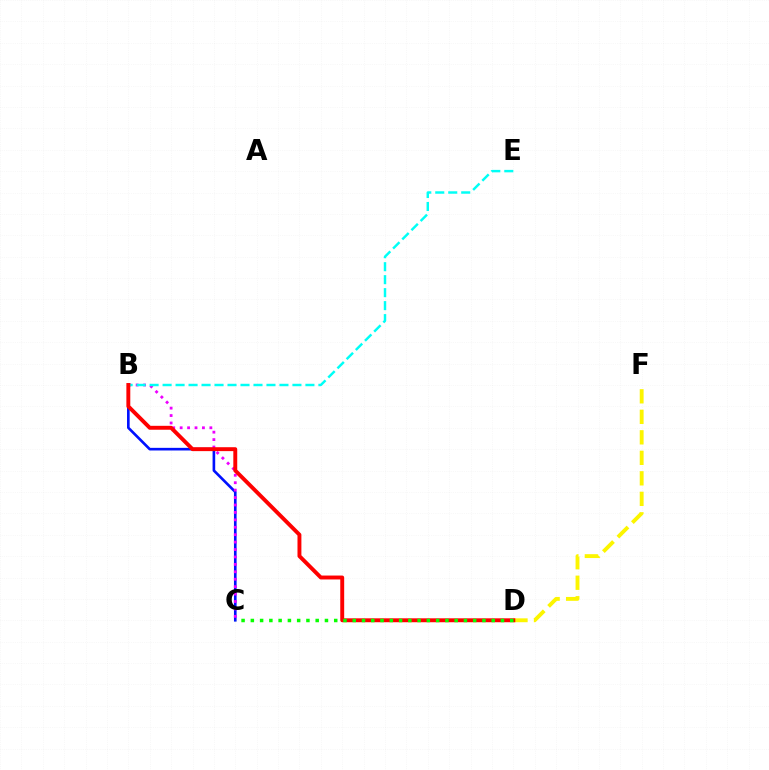{('B', 'C'): [{'color': '#0010ff', 'line_style': 'solid', 'thickness': 1.9}, {'color': '#ee00ff', 'line_style': 'dotted', 'thickness': 2.02}], ('B', 'E'): [{'color': '#00fff6', 'line_style': 'dashed', 'thickness': 1.76}], ('D', 'F'): [{'color': '#fcf500', 'line_style': 'dashed', 'thickness': 2.79}], ('B', 'D'): [{'color': '#ff0000', 'line_style': 'solid', 'thickness': 2.82}], ('C', 'D'): [{'color': '#08ff00', 'line_style': 'dotted', 'thickness': 2.52}]}